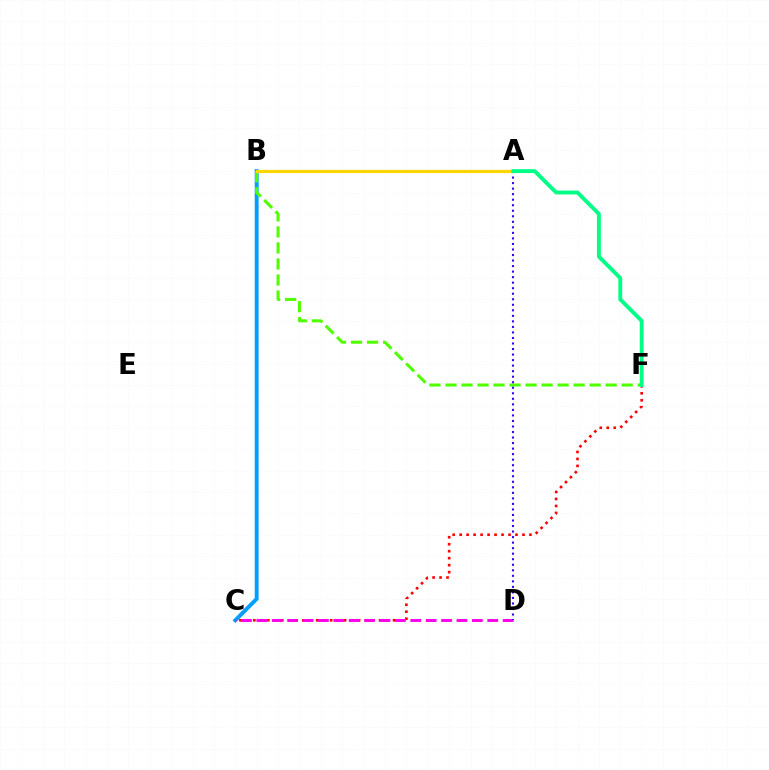{('C', 'F'): [{'color': '#ff0000', 'line_style': 'dotted', 'thickness': 1.9}], ('B', 'C'): [{'color': '#009eff', 'line_style': 'solid', 'thickness': 2.81}], ('B', 'F'): [{'color': '#4fff00', 'line_style': 'dashed', 'thickness': 2.18}], ('C', 'D'): [{'color': '#ff00ed', 'line_style': 'dashed', 'thickness': 2.09}], ('A', 'D'): [{'color': '#3700ff', 'line_style': 'dotted', 'thickness': 1.5}], ('A', 'B'): [{'color': '#ffd500', 'line_style': 'solid', 'thickness': 2.31}], ('A', 'F'): [{'color': '#00ff86', 'line_style': 'solid', 'thickness': 2.8}]}